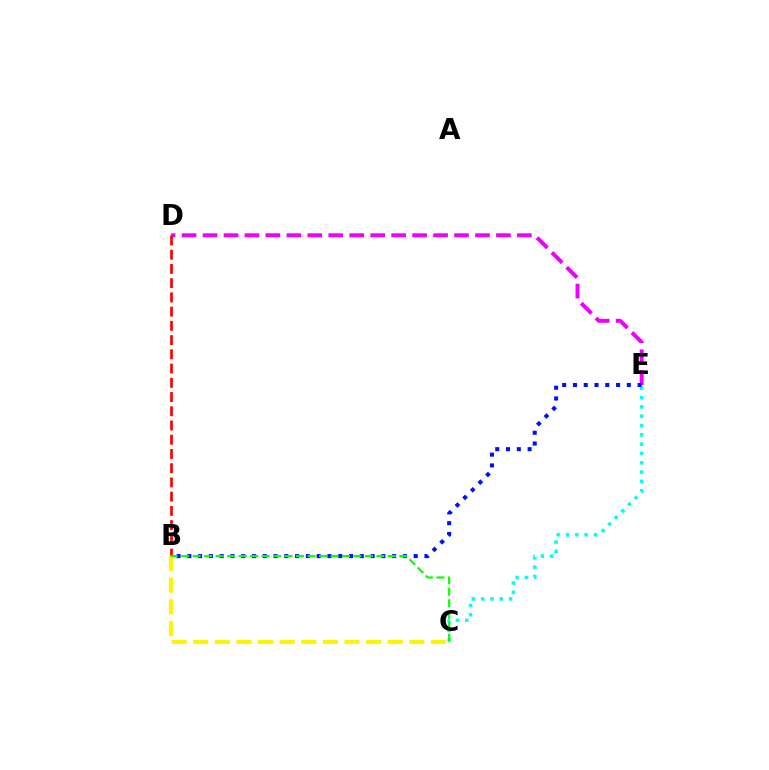{('D', 'E'): [{'color': '#ee00ff', 'line_style': 'dashed', 'thickness': 2.85}], ('C', 'E'): [{'color': '#00fff6', 'line_style': 'dotted', 'thickness': 2.53}], ('B', 'D'): [{'color': '#ff0000', 'line_style': 'dashed', 'thickness': 1.93}], ('B', 'E'): [{'color': '#0010ff', 'line_style': 'dotted', 'thickness': 2.93}], ('B', 'C'): [{'color': '#fcf500', 'line_style': 'dashed', 'thickness': 2.94}, {'color': '#08ff00', 'line_style': 'dashed', 'thickness': 1.56}]}